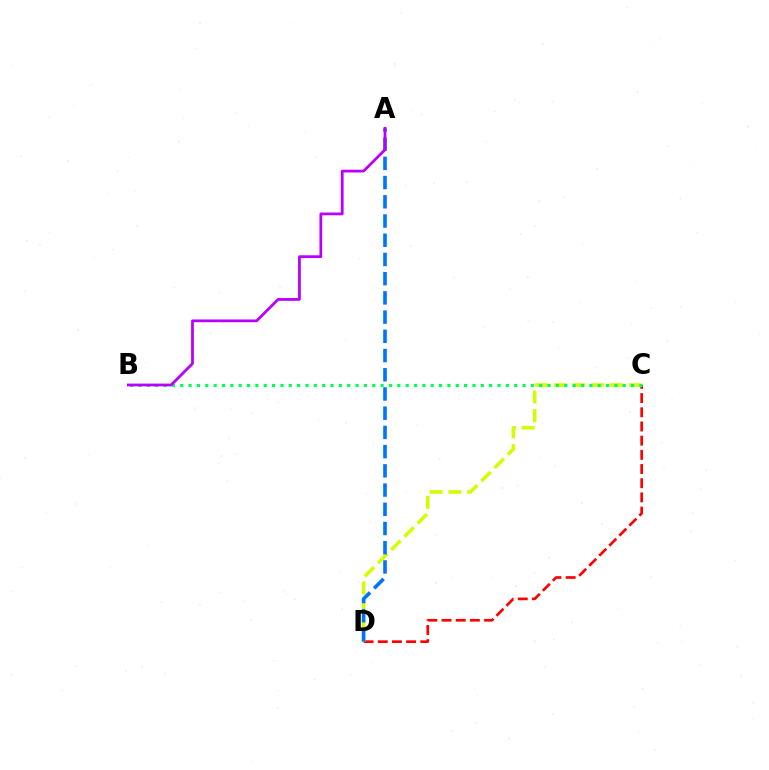{('C', 'D'): [{'color': '#ff0000', 'line_style': 'dashed', 'thickness': 1.93}, {'color': '#d1ff00', 'line_style': 'dashed', 'thickness': 2.54}], ('A', 'D'): [{'color': '#0074ff', 'line_style': 'dashed', 'thickness': 2.61}], ('B', 'C'): [{'color': '#00ff5c', 'line_style': 'dotted', 'thickness': 2.27}], ('A', 'B'): [{'color': '#b900ff', 'line_style': 'solid', 'thickness': 1.99}]}